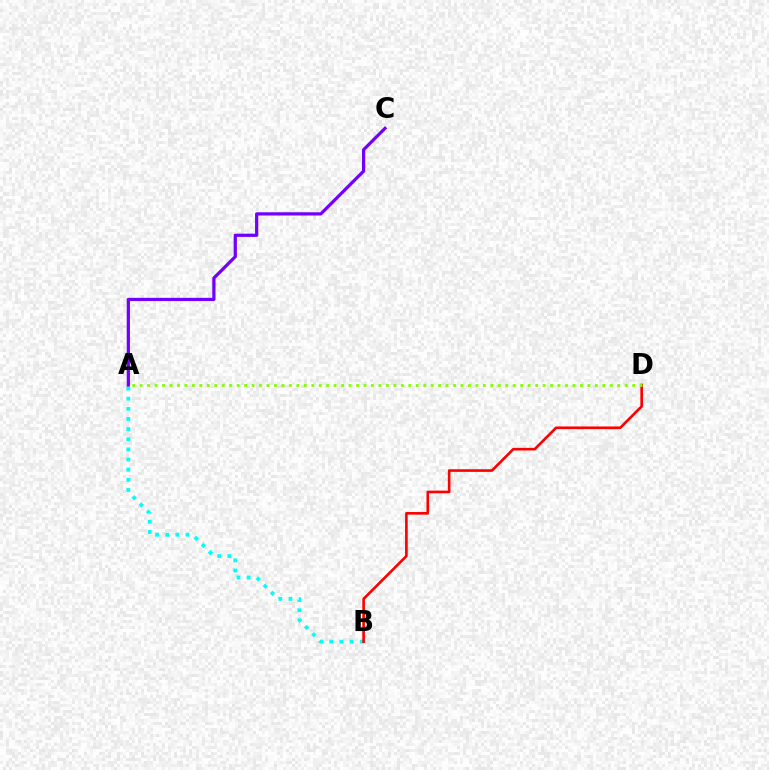{('A', 'B'): [{'color': '#00fff6', 'line_style': 'dotted', 'thickness': 2.76}], ('B', 'D'): [{'color': '#ff0000', 'line_style': 'solid', 'thickness': 1.9}], ('A', 'C'): [{'color': '#7200ff', 'line_style': 'solid', 'thickness': 2.32}], ('A', 'D'): [{'color': '#84ff00', 'line_style': 'dotted', 'thickness': 2.03}]}